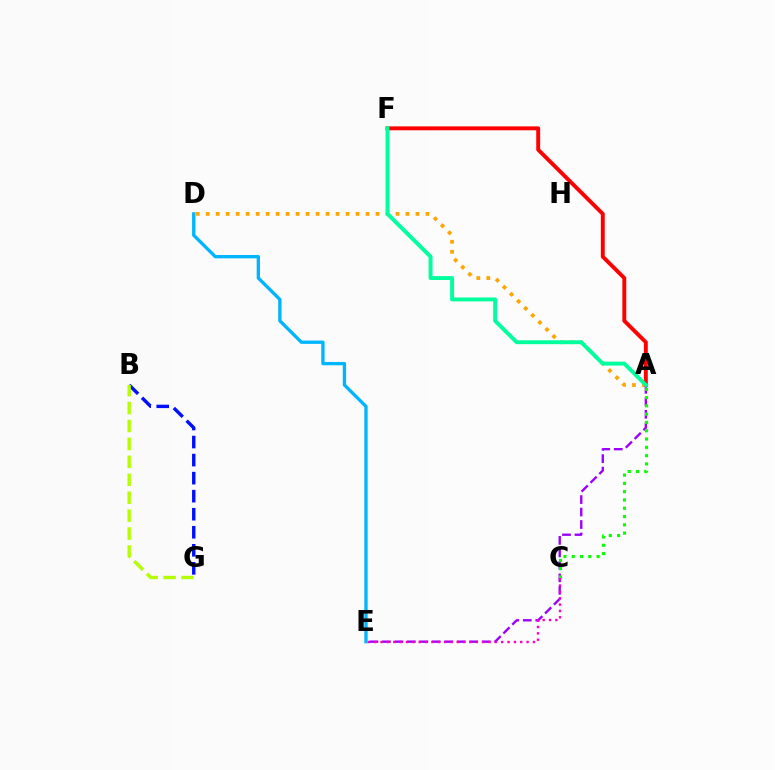{('B', 'G'): [{'color': '#0010ff', 'line_style': 'dashed', 'thickness': 2.45}, {'color': '#b3ff00', 'line_style': 'dashed', 'thickness': 2.44}], ('A', 'E'): [{'color': '#9b00ff', 'line_style': 'dashed', 'thickness': 1.69}], ('A', 'C'): [{'color': '#08ff00', 'line_style': 'dotted', 'thickness': 2.25}], ('D', 'E'): [{'color': '#00b5ff', 'line_style': 'solid', 'thickness': 2.39}], ('A', 'D'): [{'color': '#ffa500', 'line_style': 'dotted', 'thickness': 2.71}], ('A', 'F'): [{'color': '#ff0000', 'line_style': 'solid', 'thickness': 2.82}, {'color': '#00ff9d', 'line_style': 'solid', 'thickness': 2.82}], ('C', 'E'): [{'color': '#ff00bd', 'line_style': 'dotted', 'thickness': 1.72}]}